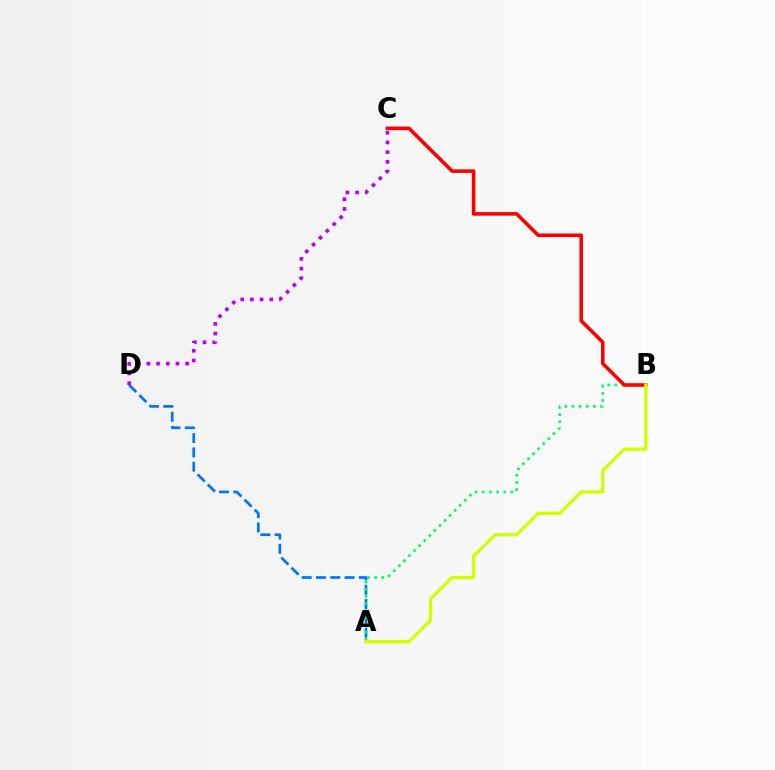{('A', 'D'): [{'color': '#0074ff', 'line_style': 'dashed', 'thickness': 1.94}], ('A', 'B'): [{'color': '#00ff5c', 'line_style': 'dotted', 'thickness': 1.94}, {'color': '#d1ff00', 'line_style': 'solid', 'thickness': 2.36}], ('B', 'C'): [{'color': '#ff0000', 'line_style': 'solid', 'thickness': 2.58}], ('C', 'D'): [{'color': '#b900ff', 'line_style': 'dotted', 'thickness': 2.63}]}